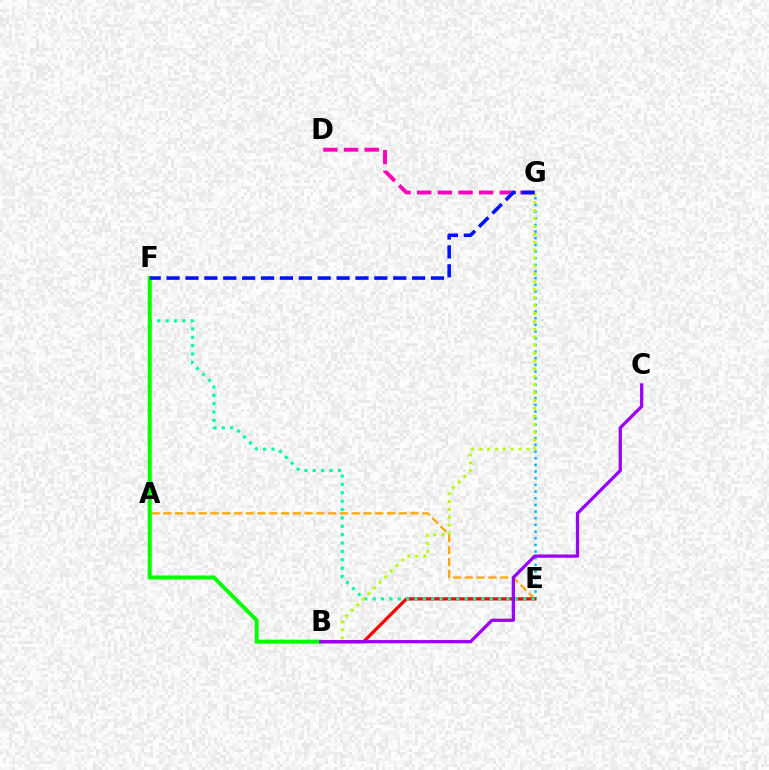{('A', 'E'): [{'color': '#ffa500', 'line_style': 'dashed', 'thickness': 1.6}], ('E', 'G'): [{'color': '#00b5ff', 'line_style': 'dotted', 'thickness': 1.81}], ('D', 'G'): [{'color': '#ff00bd', 'line_style': 'dashed', 'thickness': 2.81}], ('B', 'E'): [{'color': '#ff0000', 'line_style': 'solid', 'thickness': 2.33}], ('E', 'F'): [{'color': '#00ff9d', 'line_style': 'dotted', 'thickness': 2.27}], ('B', 'G'): [{'color': '#b3ff00', 'line_style': 'dotted', 'thickness': 2.15}], ('B', 'F'): [{'color': '#08ff00', 'line_style': 'solid', 'thickness': 2.89}], ('F', 'G'): [{'color': '#0010ff', 'line_style': 'dashed', 'thickness': 2.57}], ('B', 'C'): [{'color': '#9b00ff', 'line_style': 'solid', 'thickness': 2.34}]}